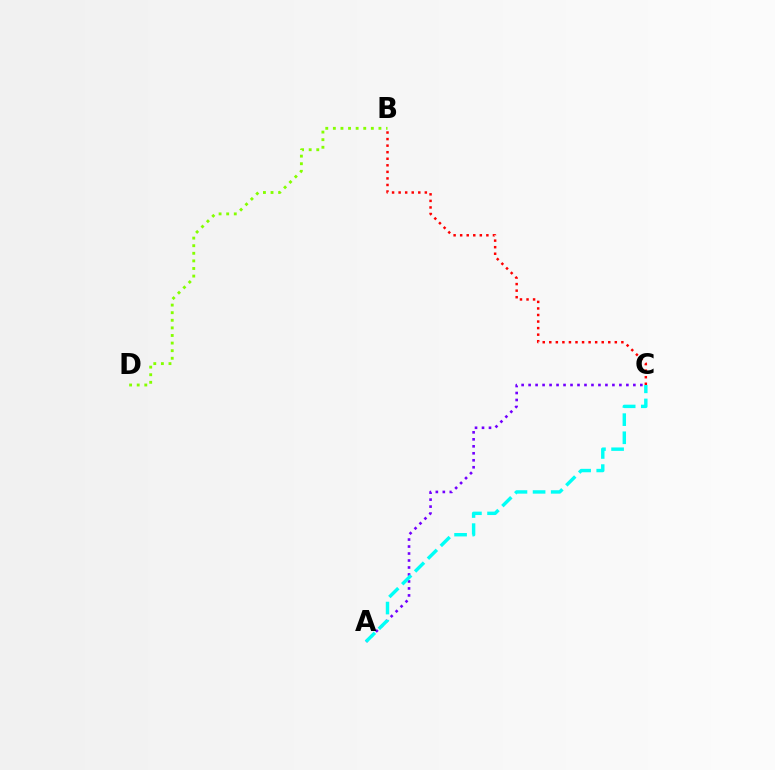{('A', 'C'): [{'color': '#7200ff', 'line_style': 'dotted', 'thickness': 1.9}, {'color': '#00fff6', 'line_style': 'dashed', 'thickness': 2.46}], ('B', 'D'): [{'color': '#84ff00', 'line_style': 'dotted', 'thickness': 2.06}], ('B', 'C'): [{'color': '#ff0000', 'line_style': 'dotted', 'thickness': 1.78}]}